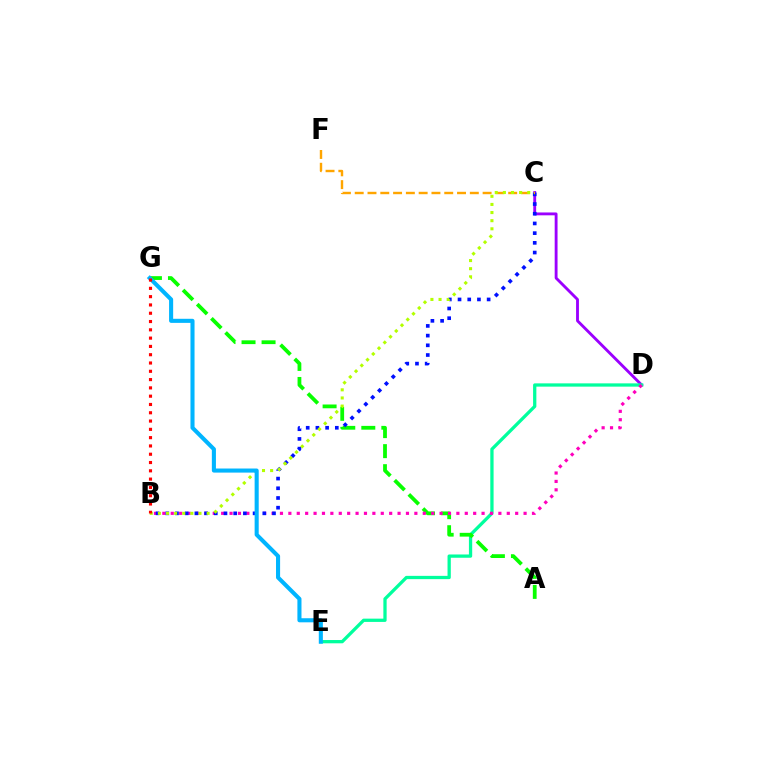{('C', 'D'): [{'color': '#9b00ff', 'line_style': 'solid', 'thickness': 2.06}], ('D', 'E'): [{'color': '#00ff9d', 'line_style': 'solid', 'thickness': 2.36}], ('A', 'G'): [{'color': '#08ff00', 'line_style': 'dashed', 'thickness': 2.72}], ('B', 'D'): [{'color': '#ff00bd', 'line_style': 'dotted', 'thickness': 2.28}], ('B', 'C'): [{'color': '#0010ff', 'line_style': 'dotted', 'thickness': 2.64}, {'color': '#b3ff00', 'line_style': 'dotted', 'thickness': 2.21}], ('C', 'F'): [{'color': '#ffa500', 'line_style': 'dashed', 'thickness': 1.74}], ('E', 'G'): [{'color': '#00b5ff', 'line_style': 'solid', 'thickness': 2.94}], ('B', 'G'): [{'color': '#ff0000', 'line_style': 'dotted', 'thickness': 2.25}]}